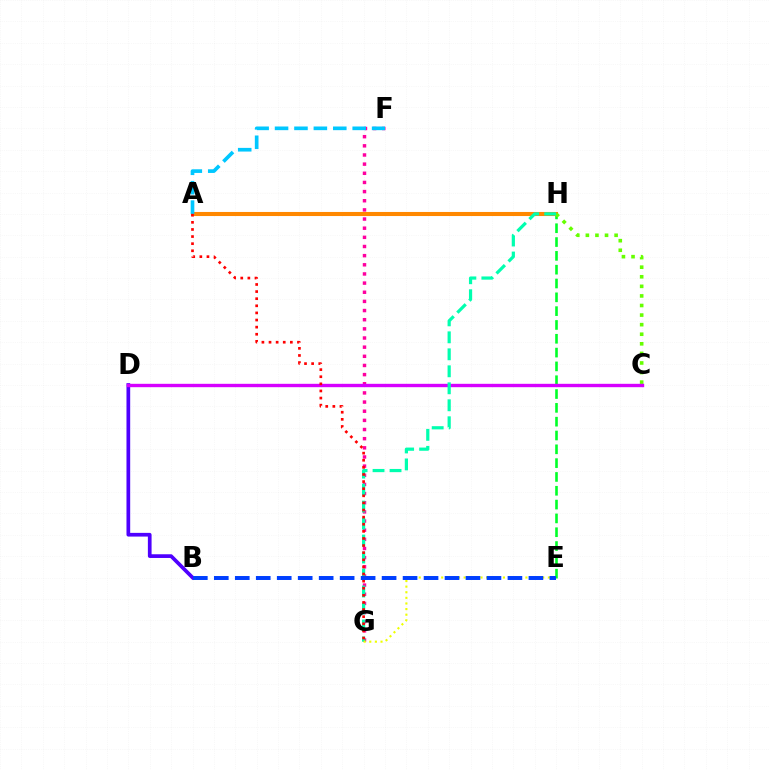{('B', 'D'): [{'color': '#4f00ff', 'line_style': 'solid', 'thickness': 2.67}], ('E', 'H'): [{'color': '#00ff27', 'line_style': 'dashed', 'thickness': 1.88}], ('F', 'G'): [{'color': '#ff00a0', 'line_style': 'dotted', 'thickness': 2.49}], ('A', 'H'): [{'color': '#ff8800', 'line_style': 'solid', 'thickness': 2.93}], ('A', 'F'): [{'color': '#00c7ff', 'line_style': 'dashed', 'thickness': 2.64}], ('C', 'H'): [{'color': '#66ff00', 'line_style': 'dotted', 'thickness': 2.6}], ('C', 'D'): [{'color': '#d600ff', 'line_style': 'solid', 'thickness': 2.43}], ('G', 'H'): [{'color': '#00ffaf', 'line_style': 'dashed', 'thickness': 2.31}], ('A', 'G'): [{'color': '#ff0000', 'line_style': 'dotted', 'thickness': 1.93}], ('E', 'G'): [{'color': '#eeff00', 'line_style': 'dotted', 'thickness': 1.53}], ('B', 'E'): [{'color': '#003fff', 'line_style': 'dashed', 'thickness': 2.85}]}